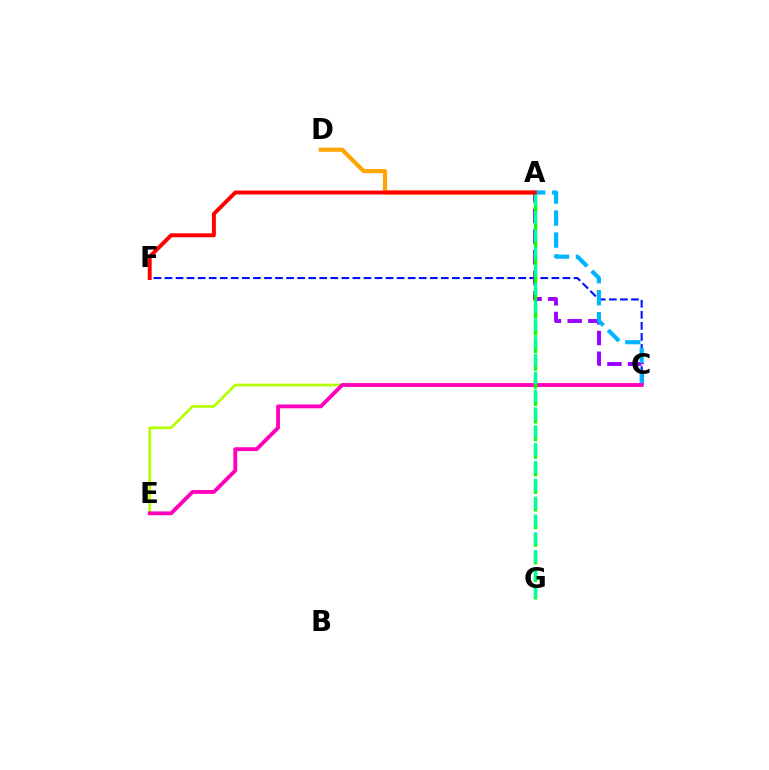{('C', 'F'): [{'color': '#0010ff', 'line_style': 'dashed', 'thickness': 1.5}], ('A', 'D'): [{'color': '#ffa500', 'line_style': 'solid', 'thickness': 2.99}], ('A', 'C'): [{'color': '#9b00ff', 'line_style': 'dashed', 'thickness': 2.81}, {'color': '#00b5ff', 'line_style': 'dashed', 'thickness': 2.99}], ('C', 'E'): [{'color': '#b3ff00', 'line_style': 'solid', 'thickness': 1.96}, {'color': '#ff00bd', 'line_style': 'solid', 'thickness': 2.78}], ('A', 'G'): [{'color': '#08ff00', 'line_style': 'dashed', 'thickness': 2.39}, {'color': '#00ff9d', 'line_style': 'dashed', 'thickness': 2.42}], ('A', 'F'): [{'color': '#ff0000', 'line_style': 'solid', 'thickness': 2.82}]}